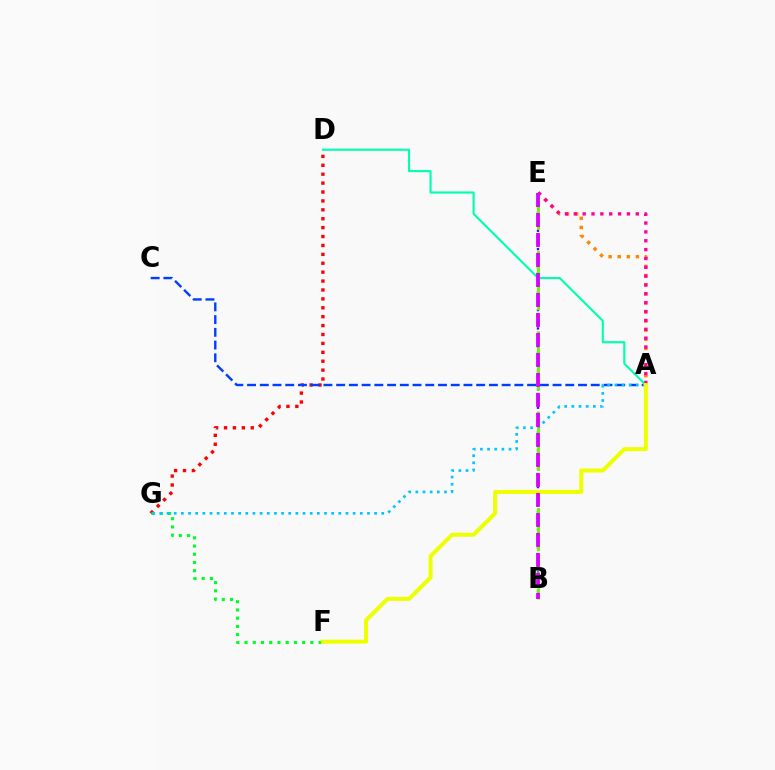{('D', 'G'): [{'color': '#ff0000', 'line_style': 'dotted', 'thickness': 2.42}], ('A', 'C'): [{'color': '#003fff', 'line_style': 'dashed', 'thickness': 1.73}], ('F', 'G'): [{'color': '#00ff27', 'line_style': 'dotted', 'thickness': 2.23}], ('A', 'D'): [{'color': '#00ffaf', 'line_style': 'solid', 'thickness': 1.53}], ('A', 'E'): [{'color': '#ff8800', 'line_style': 'dotted', 'thickness': 2.47}, {'color': '#ff00a0', 'line_style': 'dotted', 'thickness': 2.41}], ('A', 'G'): [{'color': '#00c7ff', 'line_style': 'dotted', 'thickness': 1.94}], ('B', 'E'): [{'color': '#4f00ff', 'line_style': 'dotted', 'thickness': 1.66}, {'color': '#66ff00', 'line_style': 'dashed', 'thickness': 2.18}, {'color': '#d600ff', 'line_style': 'dashed', 'thickness': 2.72}], ('A', 'F'): [{'color': '#eeff00', 'line_style': 'solid', 'thickness': 2.89}]}